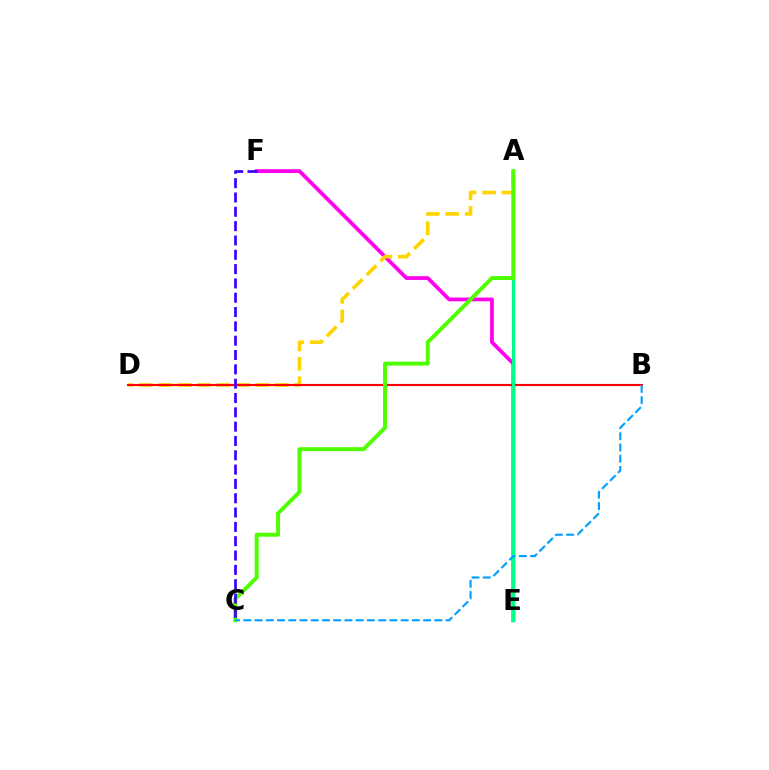{('E', 'F'): [{'color': '#ff00ed', 'line_style': 'solid', 'thickness': 2.7}], ('A', 'D'): [{'color': '#ffd500', 'line_style': 'dashed', 'thickness': 2.64}], ('B', 'D'): [{'color': '#ff0000', 'line_style': 'solid', 'thickness': 1.54}], ('A', 'E'): [{'color': '#00ff86', 'line_style': 'solid', 'thickness': 2.28}], ('A', 'C'): [{'color': '#4fff00', 'line_style': 'solid', 'thickness': 2.85}], ('C', 'F'): [{'color': '#3700ff', 'line_style': 'dashed', 'thickness': 1.95}], ('B', 'C'): [{'color': '#009eff', 'line_style': 'dashed', 'thickness': 1.53}]}